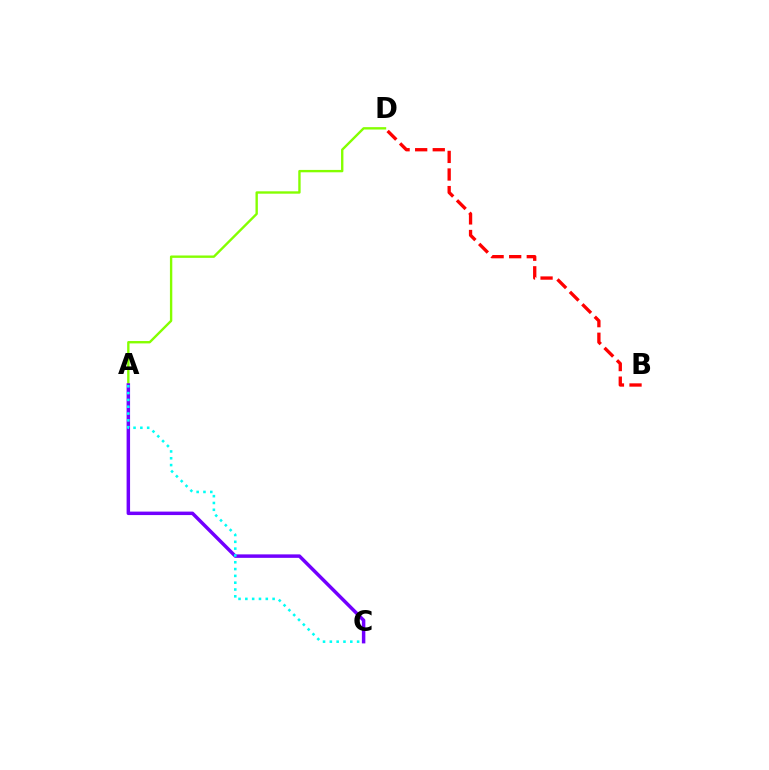{('B', 'D'): [{'color': '#ff0000', 'line_style': 'dashed', 'thickness': 2.39}], ('A', 'D'): [{'color': '#84ff00', 'line_style': 'solid', 'thickness': 1.71}], ('A', 'C'): [{'color': '#7200ff', 'line_style': 'solid', 'thickness': 2.5}, {'color': '#00fff6', 'line_style': 'dotted', 'thickness': 1.85}]}